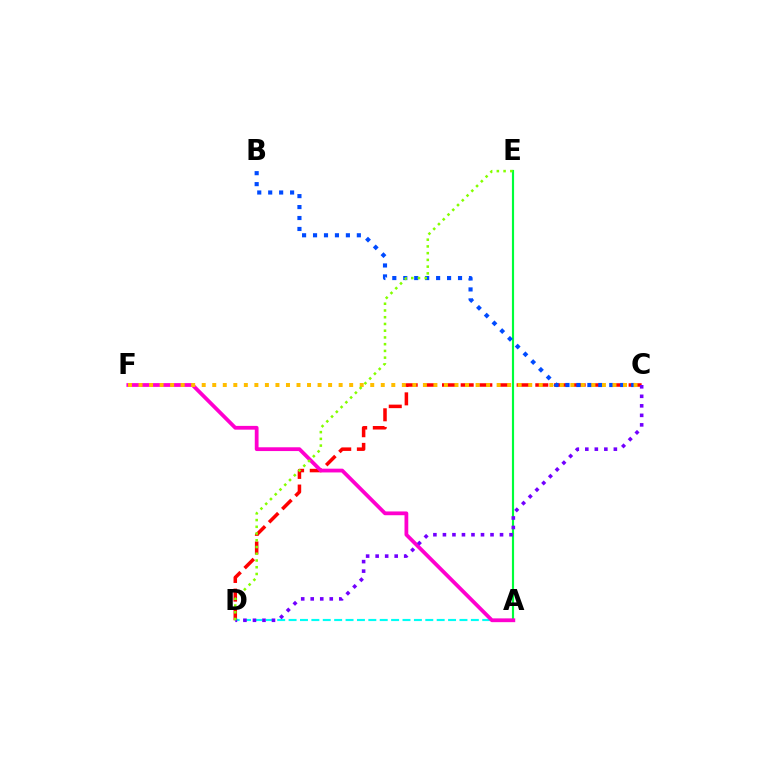{('A', 'E'): [{'color': '#00ff39', 'line_style': 'solid', 'thickness': 1.56}], ('C', 'D'): [{'color': '#ff0000', 'line_style': 'dashed', 'thickness': 2.54}, {'color': '#7200ff', 'line_style': 'dotted', 'thickness': 2.59}], ('A', 'D'): [{'color': '#00fff6', 'line_style': 'dashed', 'thickness': 1.55}], ('B', 'C'): [{'color': '#004bff', 'line_style': 'dotted', 'thickness': 2.98}], ('A', 'F'): [{'color': '#ff00cf', 'line_style': 'solid', 'thickness': 2.72}], ('C', 'F'): [{'color': '#ffbd00', 'line_style': 'dotted', 'thickness': 2.86}], ('D', 'E'): [{'color': '#84ff00', 'line_style': 'dotted', 'thickness': 1.83}]}